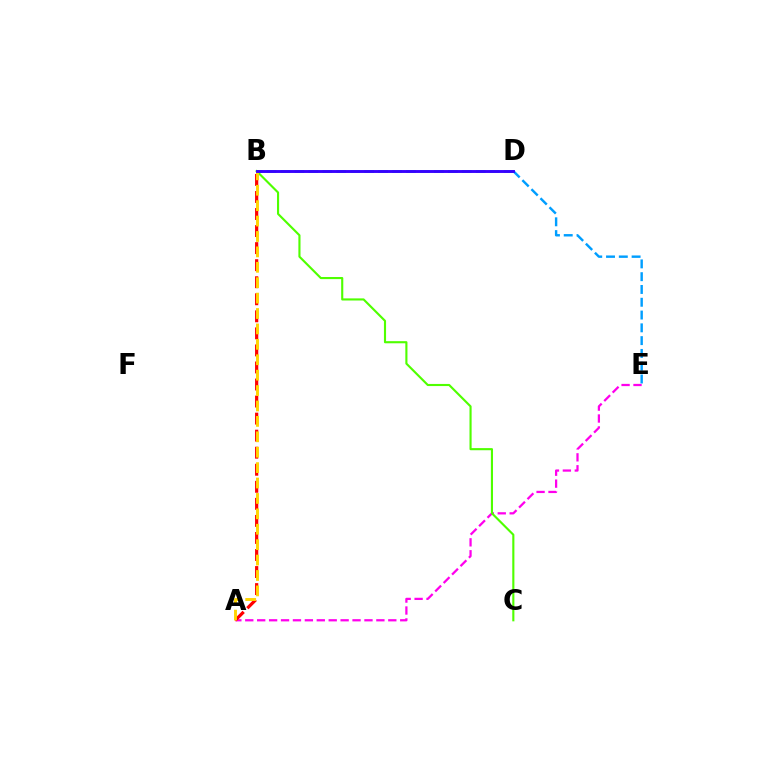{('A', 'E'): [{'color': '#ff00ed', 'line_style': 'dashed', 'thickness': 1.62}], ('D', 'E'): [{'color': '#009eff', 'line_style': 'dashed', 'thickness': 1.74}], ('B', 'D'): [{'color': '#00ff86', 'line_style': 'dashed', 'thickness': 1.9}, {'color': '#3700ff', 'line_style': 'solid', 'thickness': 2.08}], ('A', 'B'): [{'color': '#ff0000', 'line_style': 'dashed', 'thickness': 2.32}, {'color': '#ffd500', 'line_style': 'dashed', 'thickness': 2.09}], ('B', 'C'): [{'color': '#4fff00', 'line_style': 'solid', 'thickness': 1.53}]}